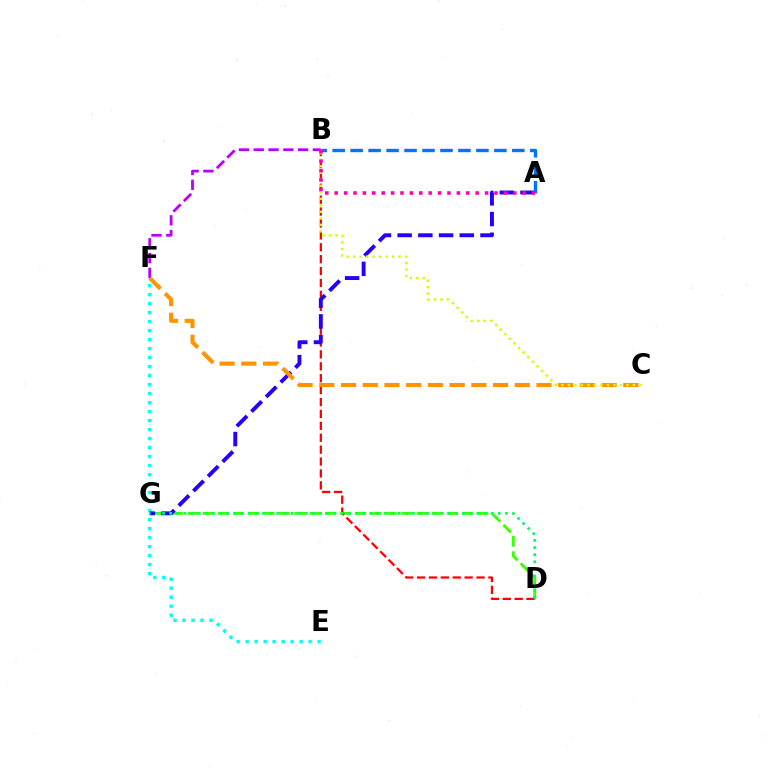{('D', 'G'): [{'color': '#3dff00', 'line_style': 'dashed', 'thickness': 2.07}, {'color': '#00ff5c', 'line_style': 'dotted', 'thickness': 1.94}], ('B', 'F'): [{'color': '#b900ff', 'line_style': 'dashed', 'thickness': 2.01}], ('B', 'D'): [{'color': '#ff0000', 'line_style': 'dashed', 'thickness': 1.62}], ('E', 'F'): [{'color': '#00fff6', 'line_style': 'dotted', 'thickness': 2.44}], ('A', 'G'): [{'color': '#2500ff', 'line_style': 'dashed', 'thickness': 2.81}], ('C', 'F'): [{'color': '#ff9400', 'line_style': 'dashed', 'thickness': 2.95}], ('B', 'C'): [{'color': '#d1ff00', 'line_style': 'dotted', 'thickness': 1.77}], ('A', 'B'): [{'color': '#0074ff', 'line_style': 'dashed', 'thickness': 2.44}, {'color': '#ff00ac', 'line_style': 'dotted', 'thickness': 2.55}]}